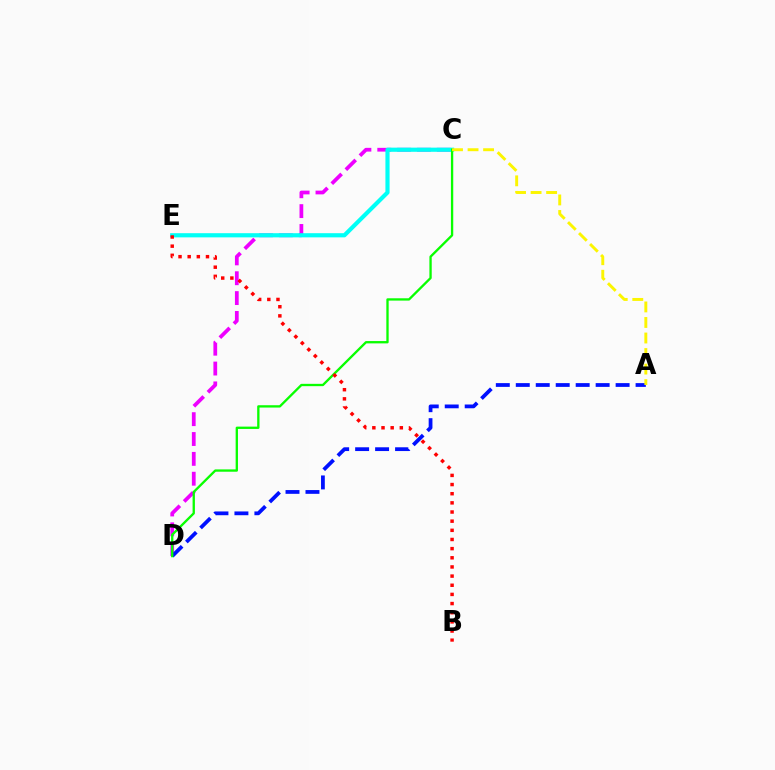{('C', 'D'): [{'color': '#ee00ff', 'line_style': 'dashed', 'thickness': 2.7}, {'color': '#08ff00', 'line_style': 'solid', 'thickness': 1.67}], ('A', 'D'): [{'color': '#0010ff', 'line_style': 'dashed', 'thickness': 2.71}], ('C', 'E'): [{'color': '#00fff6', 'line_style': 'solid', 'thickness': 3.0}], ('B', 'E'): [{'color': '#ff0000', 'line_style': 'dotted', 'thickness': 2.49}], ('A', 'C'): [{'color': '#fcf500', 'line_style': 'dashed', 'thickness': 2.11}]}